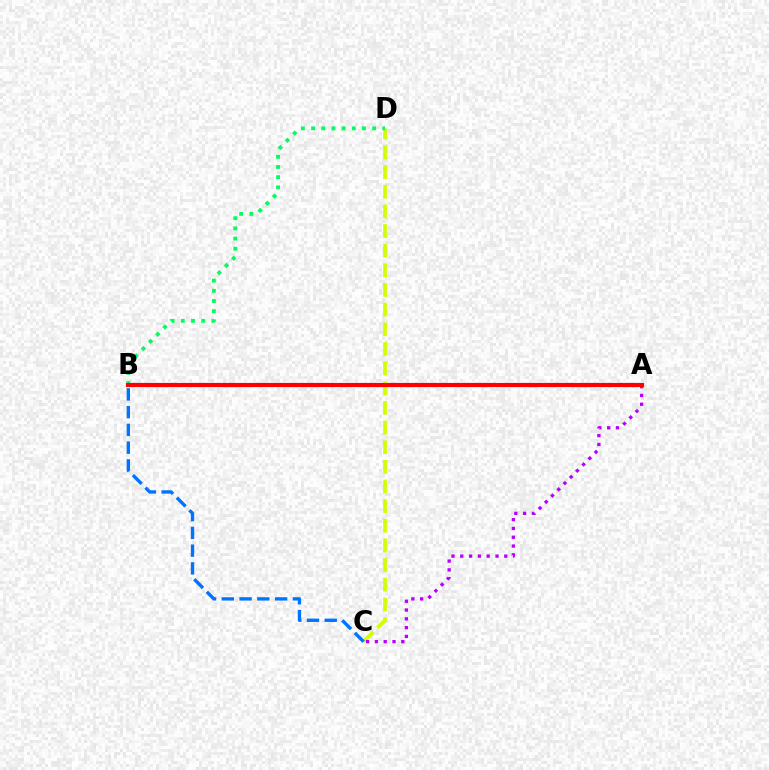{('C', 'D'): [{'color': '#d1ff00', 'line_style': 'dashed', 'thickness': 2.67}], ('A', 'C'): [{'color': '#b900ff', 'line_style': 'dotted', 'thickness': 2.39}], ('B', 'C'): [{'color': '#0074ff', 'line_style': 'dashed', 'thickness': 2.41}], ('B', 'D'): [{'color': '#00ff5c', 'line_style': 'dotted', 'thickness': 2.77}], ('A', 'B'): [{'color': '#ff0000', 'line_style': 'solid', 'thickness': 2.98}]}